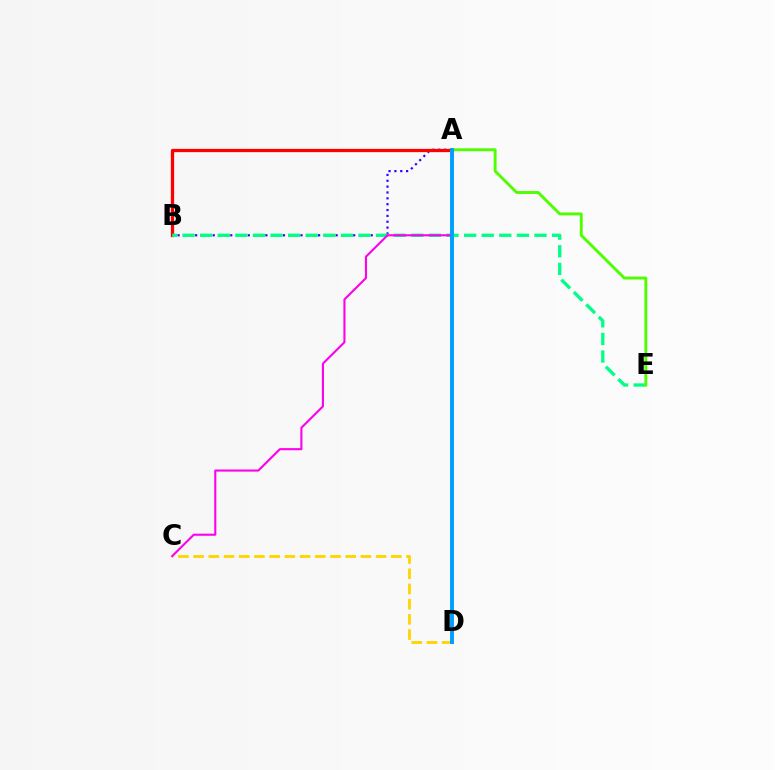{('C', 'D'): [{'color': '#ffd500', 'line_style': 'dashed', 'thickness': 2.07}], ('A', 'B'): [{'color': '#3700ff', 'line_style': 'dotted', 'thickness': 1.59}, {'color': '#ff0000', 'line_style': 'solid', 'thickness': 2.35}], ('B', 'E'): [{'color': '#00ff86', 'line_style': 'dashed', 'thickness': 2.39}], ('A', 'C'): [{'color': '#ff00ed', 'line_style': 'solid', 'thickness': 1.52}], ('A', 'E'): [{'color': '#4fff00', 'line_style': 'solid', 'thickness': 2.1}], ('A', 'D'): [{'color': '#009eff', 'line_style': 'solid', 'thickness': 2.83}]}